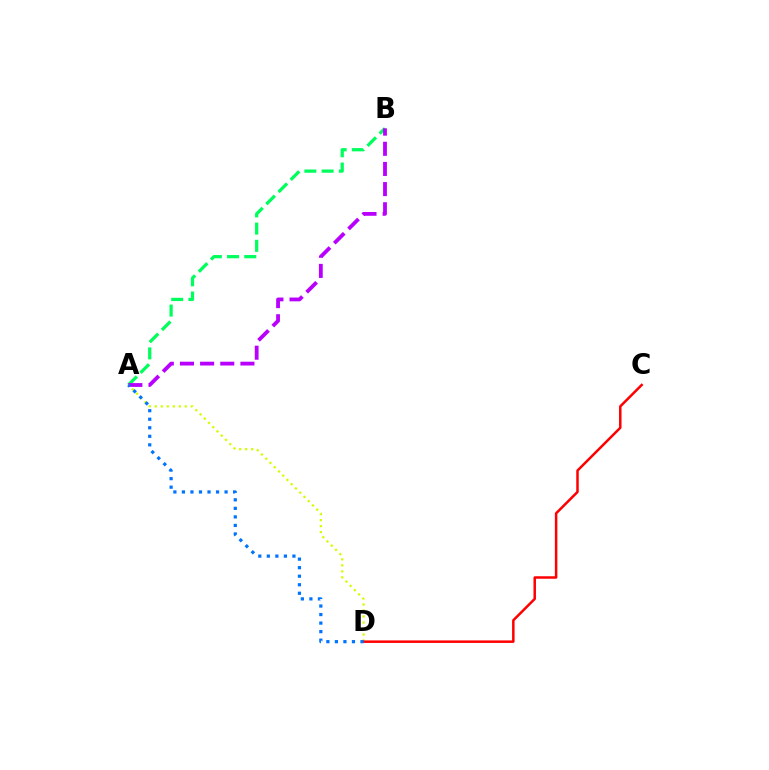{('A', 'B'): [{'color': '#00ff5c', 'line_style': 'dashed', 'thickness': 2.34}, {'color': '#b900ff', 'line_style': 'dashed', 'thickness': 2.74}], ('A', 'D'): [{'color': '#d1ff00', 'line_style': 'dotted', 'thickness': 1.63}, {'color': '#0074ff', 'line_style': 'dotted', 'thickness': 2.32}], ('C', 'D'): [{'color': '#ff0000', 'line_style': 'solid', 'thickness': 1.8}]}